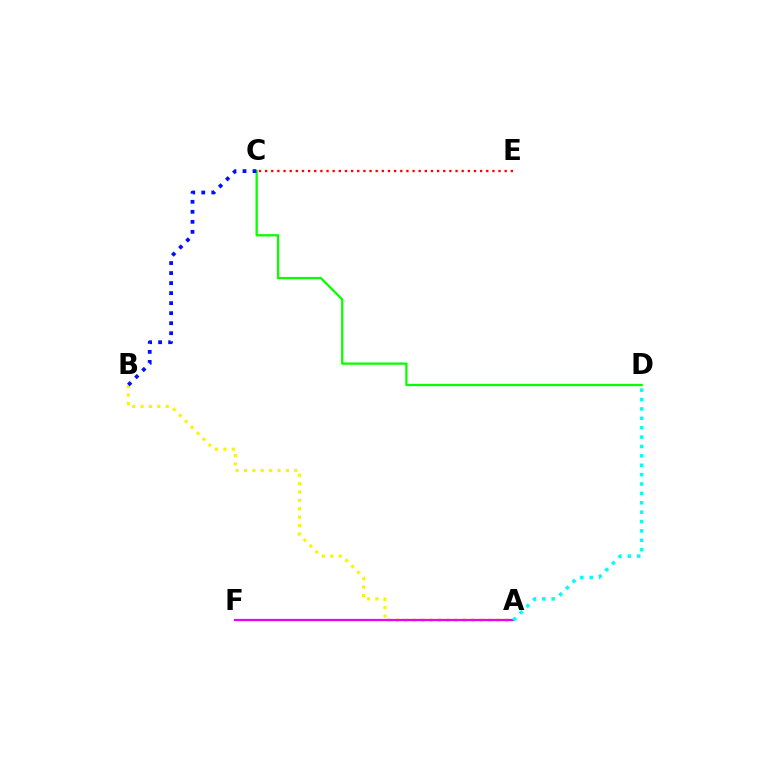{('A', 'B'): [{'color': '#fcf500', 'line_style': 'dotted', 'thickness': 2.28}], ('C', 'E'): [{'color': '#ff0000', 'line_style': 'dotted', 'thickness': 1.67}], ('C', 'D'): [{'color': '#08ff00', 'line_style': 'solid', 'thickness': 1.65}], ('B', 'C'): [{'color': '#0010ff', 'line_style': 'dotted', 'thickness': 2.72}], ('A', 'F'): [{'color': '#ee00ff', 'line_style': 'solid', 'thickness': 1.6}], ('A', 'D'): [{'color': '#00fff6', 'line_style': 'dotted', 'thickness': 2.55}]}